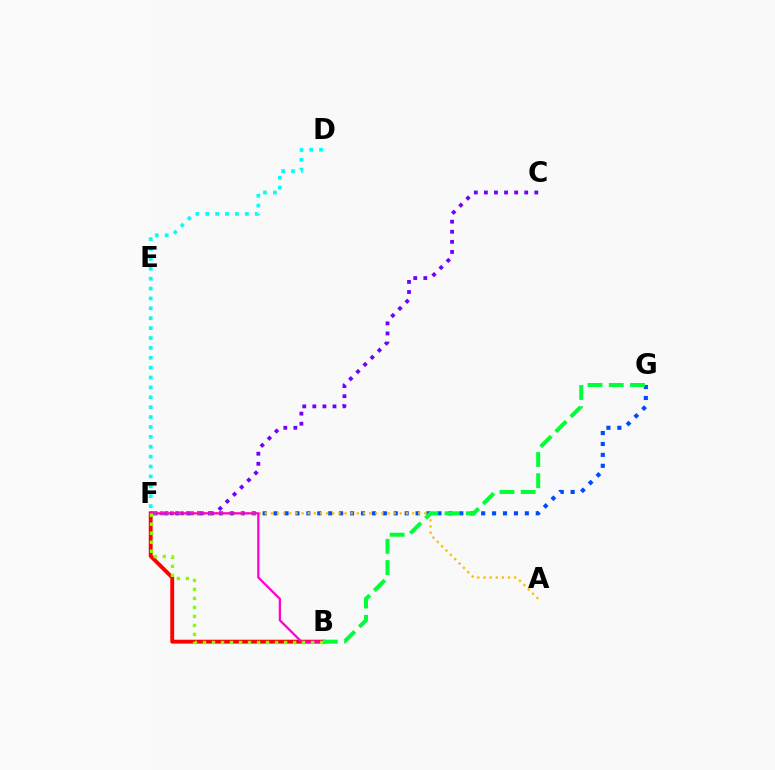{('C', 'F'): [{'color': '#7200ff', 'line_style': 'dotted', 'thickness': 2.74}], ('F', 'G'): [{'color': '#004bff', 'line_style': 'dotted', 'thickness': 2.97}], ('B', 'F'): [{'color': '#ff0000', 'line_style': 'solid', 'thickness': 2.8}, {'color': '#ff00cf', 'line_style': 'solid', 'thickness': 1.62}, {'color': '#84ff00', 'line_style': 'dotted', 'thickness': 2.45}], ('A', 'F'): [{'color': '#ffbd00', 'line_style': 'dotted', 'thickness': 1.67}], ('B', 'G'): [{'color': '#00ff39', 'line_style': 'dashed', 'thickness': 2.88}], ('D', 'F'): [{'color': '#00fff6', 'line_style': 'dotted', 'thickness': 2.69}]}